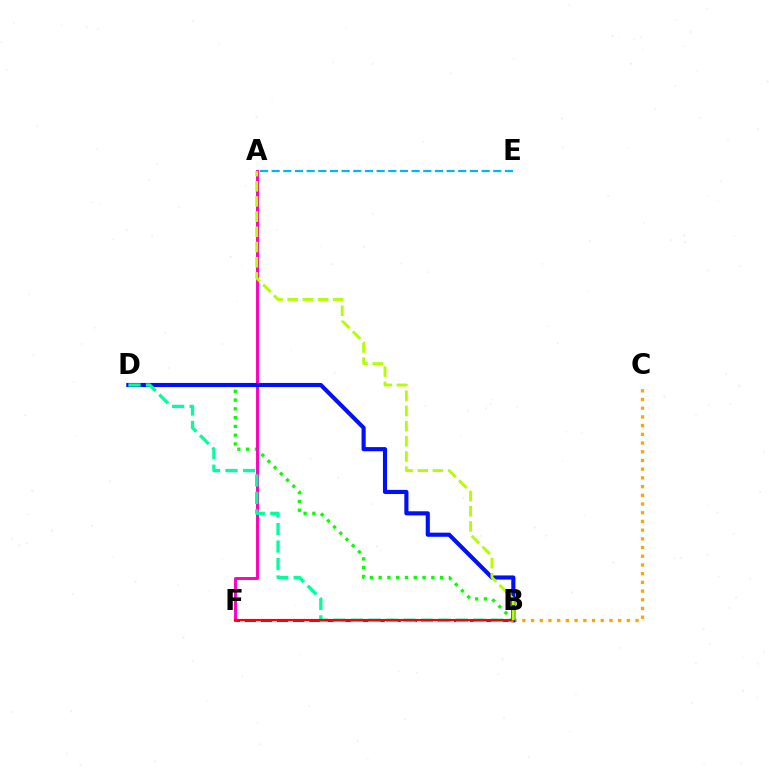{('B', 'C'): [{'color': '#ffa500', 'line_style': 'dotted', 'thickness': 2.37}], ('B', 'D'): [{'color': '#08ff00', 'line_style': 'dotted', 'thickness': 2.39}, {'color': '#0010ff', 'line_style': 'solid', 'thickness': 2.97}, {'color': '#00ff9d', 'line_style': 'dashed', 'thickness': 2.38}], ('B', 'F'): [{'color': '#9b00ff', 'line_style': 'dashed', 'thickness': 2.19}, {'color': '#ff0000', 'line_style': 'solid', 'thickness': 1.52}], ('A', 'E'): [{'color': '#00b5ff', 'line_style': 'dashed', 'thickness': 1.58}], ('A', 'F'): [{'color': '#ff00bd', 'line_style': 'solid', 'thickness': 2.1}], ('A', 'B'): [{'color': '#b3ff00', 'line_style': 'dashed', 'thickness': 2.06}]}